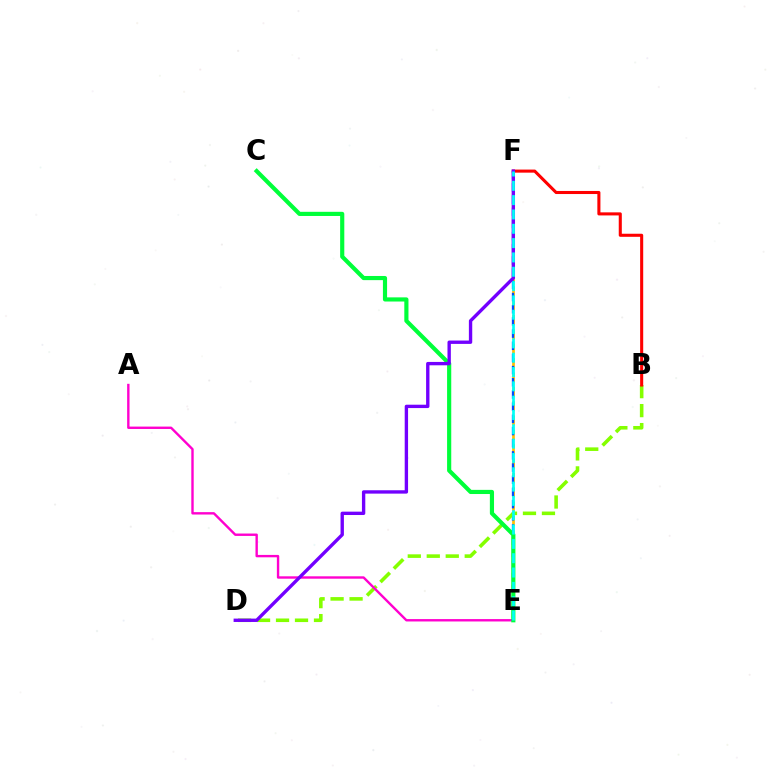{('E', 'F'): [{'color': '#ffbd00', 'line_style': 'dashed', 'thickness': 1.95}, {'color': '#004bff', 'line_style': 'dashed', 'thickness': 1.65}, {'color': '#00fff6', 'line_style': 'dashed', 'thickness': 1.95}], ('B', 'D'): [{'color': '#84ff00', 'line_style': 'dashed', 'thickness': 2.58}], ('B', 'F'): [{'color': '#ff0000', 'line_style': 'solid', 'thickness': 2.21}], ('A', 'E'): [{'color': '#ff00cf', 'line_style': 'solid', 'thickness': 1.72}], ('C', 'E'): [{'color': '#00ff39', 'line_style': 'solid', 'thickness': 2.99}], ('D', 'F'): [{'color': '#7200ff', 'line_style': 'solid', 'thickness': 2.42}]}